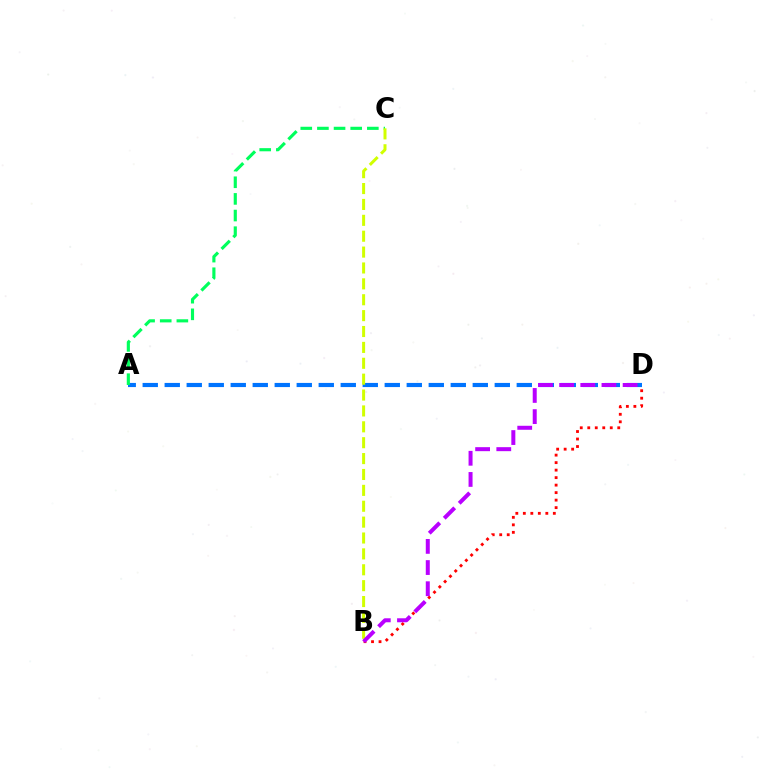{('A', 'D'): [{'color': '#0074ff', 'line_style': 'dashed', 'thickness': 2.99}], ('A', 'C'): [{'color': '#00ff5c', 'line_style': 'dashed', 'thickness': 2.26}], ('B', 'C'): [{'color': '#d1ff00', 'line_style': 'dashed', 'thickness': 2.16}], ('B', 'D'): [{'color': '#ff0000', 'line_style': 'dotted', 'thickness': 2.04}, {'color': '#b900ff', 'line_style': 'dashed', 'thickness': 2.88}]}